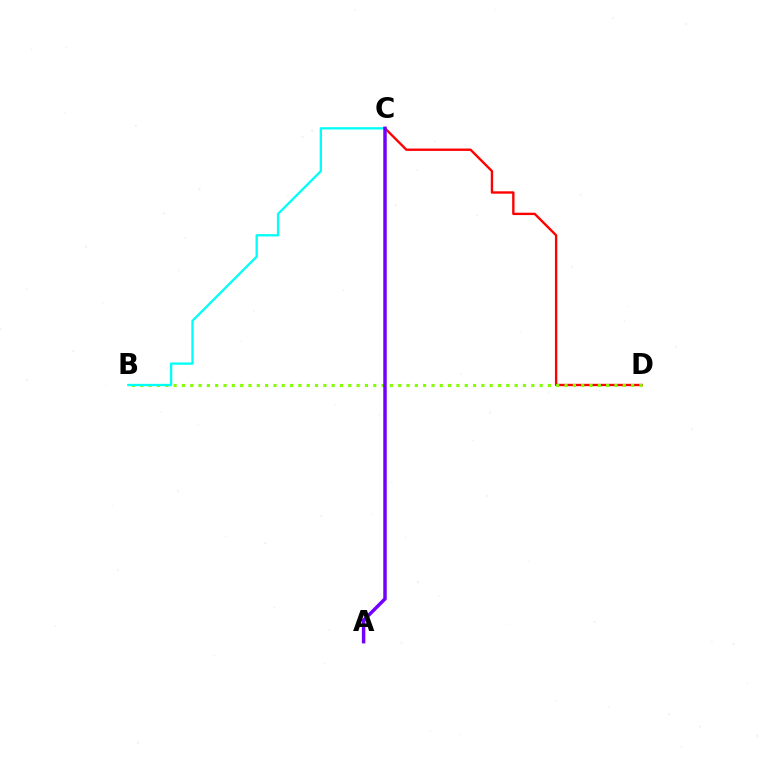{('C', 'D'): [{'color': '#ff0000', 'line_style': 'solid', 'thickness': 1.71}], ('B', 'D'): [{'color': '#84ff00', 'line_style': 'dotted', 'thickness': 2.26}], ('B', 'C'): [{'color': '#00fff6', 'line_style': 'solid', 'thickness': 1.66}], ('A', 'C'): [{'color': '#7200ff', 'line_style': 'solid', 'thickness': 2.49}]}